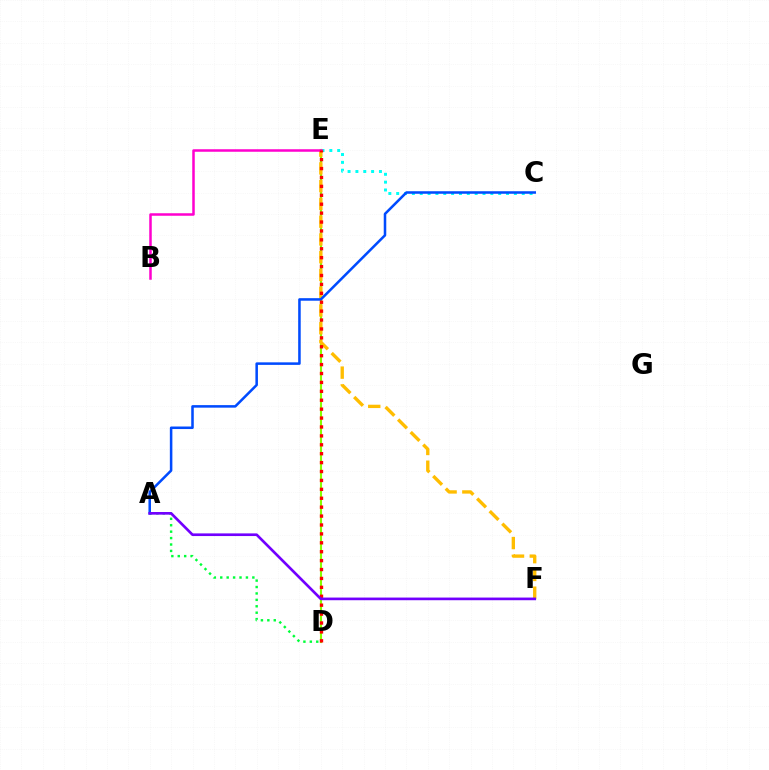{('A', 'D'): [{'color': '#00ff39', 'line_style': 'dotted', 'thickness': 1.74}], ('D', 'E'): [{'color': '#84ff00', 'line_style': 'solid', 'thickness': 1.51}, {'color': '#ff0000', 'line_style': 'dotted', 'thickness': 2.42}], ('C', 'E'): [{'color': '#00fff6', 'line_style': 'dotted', 'thickness': 2.13}], ('E', 'F'): [{'color': '#ffbd00', 'line_style': 'dashed', 'thickness': 2.41}], ('B', 'E'): [{'color': '#ff00cf', 'line_style': 'solid', 'thickness': 1.81}], ('A', 'C'): [{'color': '#004bff', 'line_style': 'solid', 'thickness': 1.83}], ('A', 'F'): [{'color': '#7200ff', 'line_style': 'solid', 'thickness': 1.92}]}